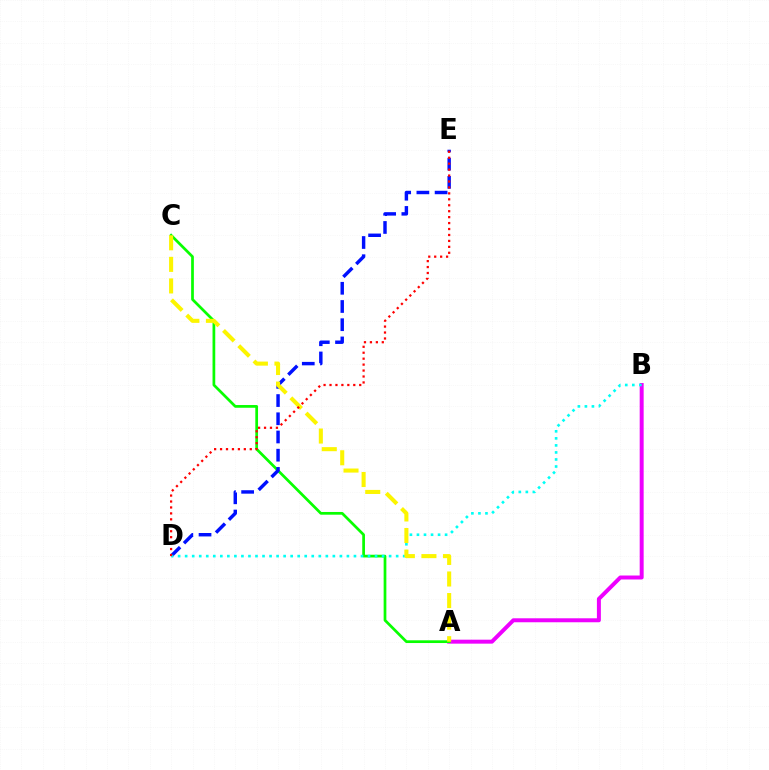{('A', 'B'): [{'color': '#ee00ff', 'line_style': 'solid', 'thickness': 2.86}], ('A', 'C'): [{'color': '#08ff00', 'line_style': 'solid', 'thickness': 1.96}, {'color': '#fcf500', 'line_style': 'dashed', 'thickness': 2.93}], ('D', 'E'): [{'color': '#0010ff', 'line_style': 'dashed', 'thickness': 2.47}, {'color': '#ff0000', 'line_style': 'dotted', 'thickness': 1.61}], ('B', 'D'): [{'color': '#00fff6', 'line_style': 'dotted', 'thickness': 1.91}]}